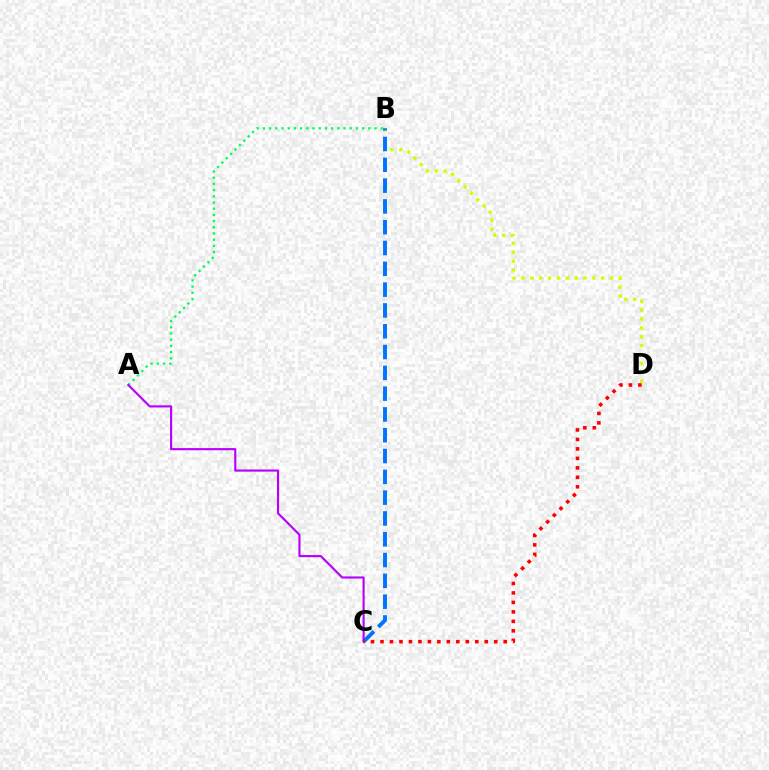{('B', 'D'): [{'color': '#d1ff00', 'line_style': 'dotted', 'thickness': 2.41}], ('A', 'B'): [{'color': '#00ff5c', 'line_style': 'dotted', 'thickness': 1.68}], ('B', 'C'): [{'color': '#0074ff', 'line_style': 'dashed', 'thickness': 2.83}], ('A', 'C'): [{'color': '#b900ff', 'line_style': 'solid', 'thickness': 1.54}], ('C', 'D'): [{'color': '#ff0000', 'line_style': 'dotted', 'thickness': 2.58}]}